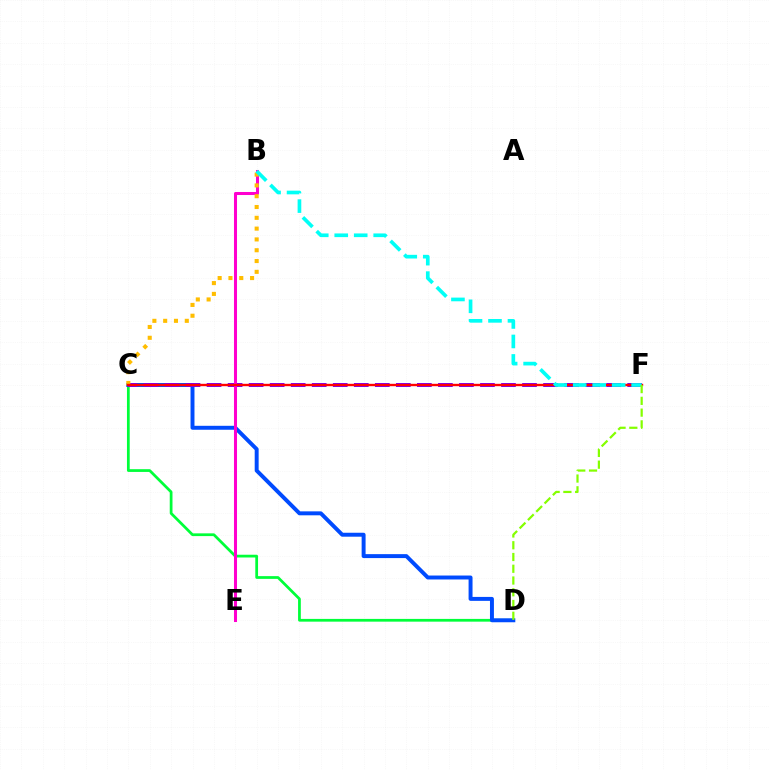{('C', 'D'): [{'color': '#00ff39', 'line_style': 'solid', 'thickness': 1.98}, {'color': '#004bff', 'line_style': 'solid', 'thickness': 2.84}], ('C', 'F'): [{'color': '#7200ff', 'line_style': 'dashed', 'thickness': 2.86}, {'color': '#ff0000', 'line_style': 'solid', 'thickness': 1.71}], ('B', 'E'): [{'color': '#ff00cf', 'line_style': 'solid', 'thickness': 2.19}], ('B', 'C'): [{'color': '#ffbd00', 'line_style': 'dotted', 'thickness': 2.94}], ('B', 'F'): [{'color': '#00fff6', 'line_style': 'dashed', 'thickness': 2.65}], ('D', 'F'): [{'color': '#84ff00', 'line_style': 'dashed', 'thickness': 1.6}]}